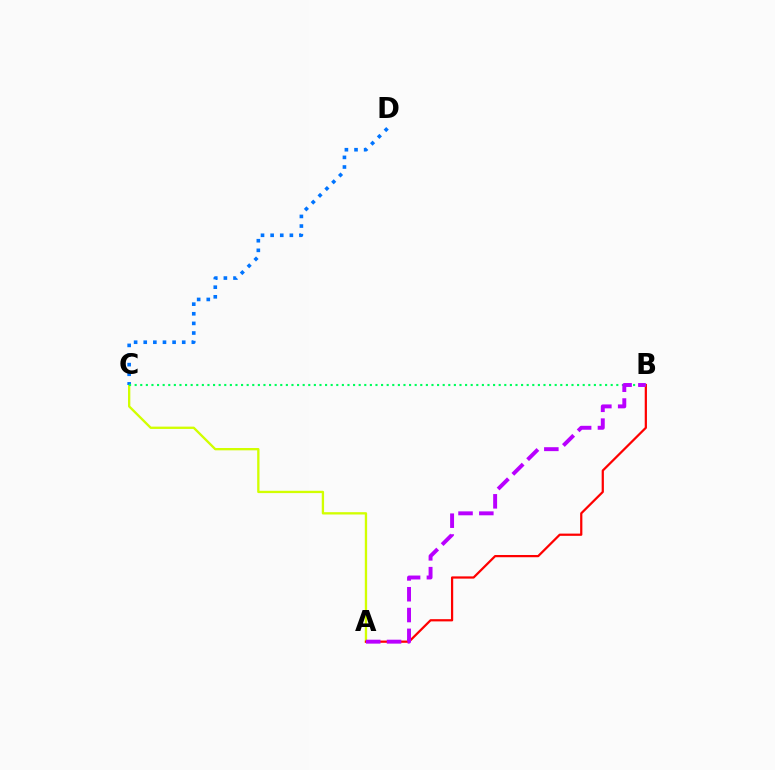{('A', 'C'): [{'color': '#d1ff00', 'line_style': 'solid', 'thickness': 1.67}], ('C', 'D'): [{'color': '#0074ff', 'line_style': 'dotted', 'thickness': 2.61}], ('A', 'B'): [{'color': '#ff0000', 'line_style': 'solid', 'thickness': 1.61}, {'color': '#b900ff', 'line_style': 'dashed', 'thickness': 2.83}], ('B', 'C'): [{'color': '#00ff5c', 'line_style': 'dotted', 'thickness': 1.52}]}